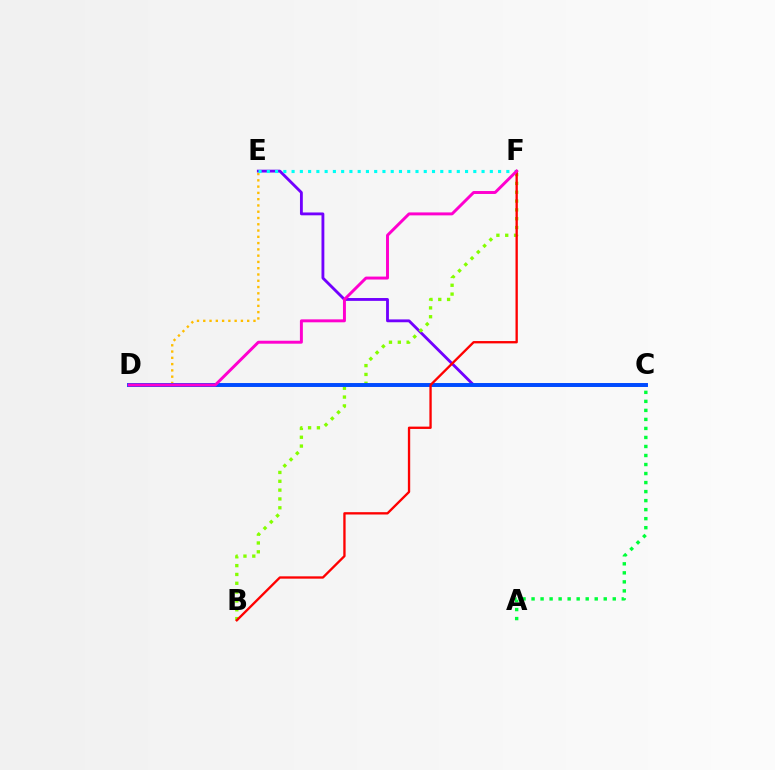{('C', 'E'): [{'color': '#7200ff', 'line_style': 'solid', 'thickness': 2.05}], ('D', 'E'): [{'color': '#ffbd00', 'line_style': 'dotted', 'thickness': 1.71}], ('A', 'C'): [{'color': '#00ff39', 'line_style': 'dotted', 'thickness': 2.45}], ('E', 'F'): [{'color': '#00fff6', 'line_style': 'dotted', 'thickness': 2.24}], ('B', 'F'): [{'color': '#84ff00', 'line_style': 'dotted', 'thickness': 2.4}, {'color': '#ff0000', 'line_style': 'solid', 'thickness': 1.68}], ('C', 'D'): [{'color': '#004bff', 'line_style': 'solid', 'thickness': 2.83}], ('D', 'F'): [{'color': '#ff00cf', 'line_style': 'solid', 'thickness': 2.12}]}